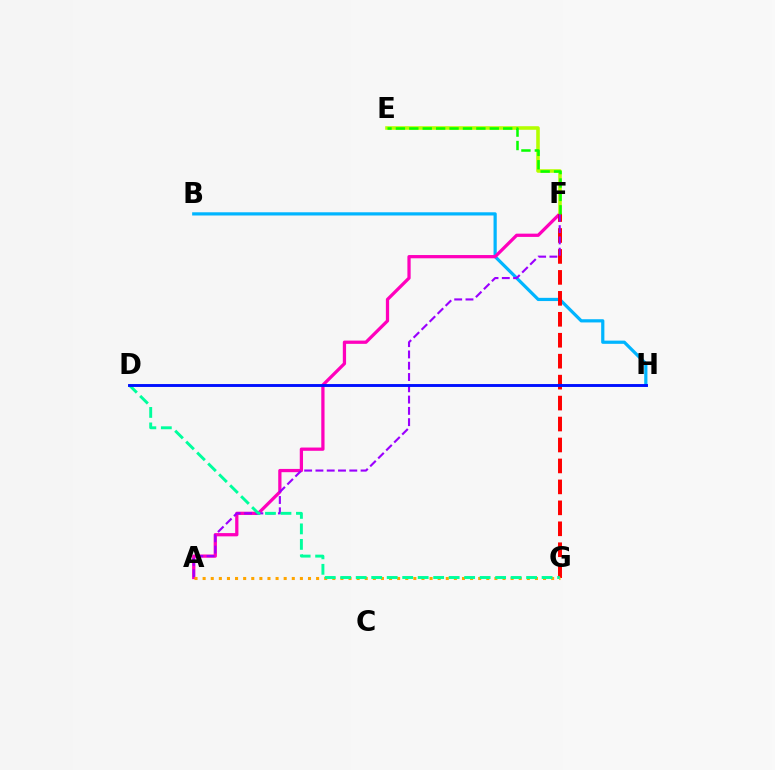{('B', 'H'): [{'color': '#00b5ff', 'line_style': 'solid', 'thickness': 2.31}], ('A', 'F'): [{'color': '#ff00bd', 'line_style': 'solid', 'thickness': 2.34}, {'color': '#9b00ff', 'line_style': 'dashed', 'thickness': 1.53}], ('E', 'F'): [{'color': '#b3ff00', 'line_style': 'solid', 'thickness': 2.57}, {'color': '#08ff00', 'line_style': 'dashed', 'thickness': 1.82}], ('F', 'G'): [{'color': '#ff0000', 'line_style': 'dashed', 'thickness': 2.85}], ('A', 'G'): [{'color': '#ffa500', 'line_style': 'dotted', 'thickness': 2.2}], ('D', 'G'): [{'color': '#00ff9d', 'line_style': 'dashed', 'thickness': 2.1}], ('D', 'H'): [{'color': '#0010ff', 'line_style': 'solid', 'thickness': 2.09}]}